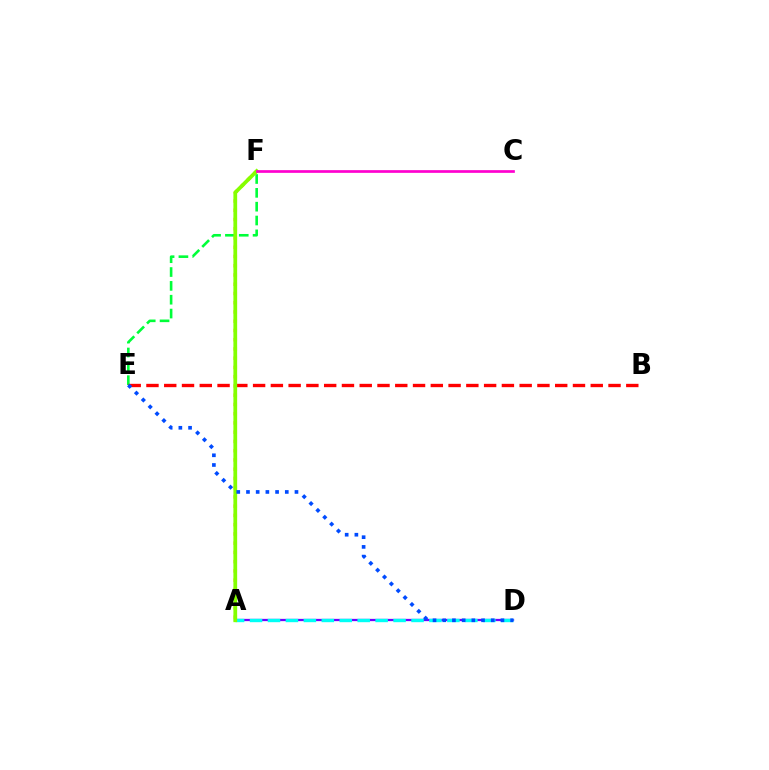{('E', 'F'): [{'color': '#00ff39', 'line_style': 'dashed', 'thickness': 1.88}], ('A', 'D'): [{'color': '#7200ff', 'line_style': 'solid', 'thickness': 1.64}, {'color': '#00fff6', 'line_style': 'dashed', 'thickness': 2.44}], ('B', 'E'): [{'color': '#ff0000', 'line_style': 'dashed', 'thickness': 2.41}], ('A', 'F'): [{'color': '#ffbd00', 'line_style': 'dotted', 'thickness': 2.51}, {'color': '#84ff00', 'line_style': 'solid', 'thickness': 2.7}], ('C', 'F'): [{'color': '#ff00cf', 'line_style': 'solid', 'thickness': 1.95}], ('D', 'E'): [{'color': '#004bff', 'line_style': 'dotted', 'thickness': 2.64}]}